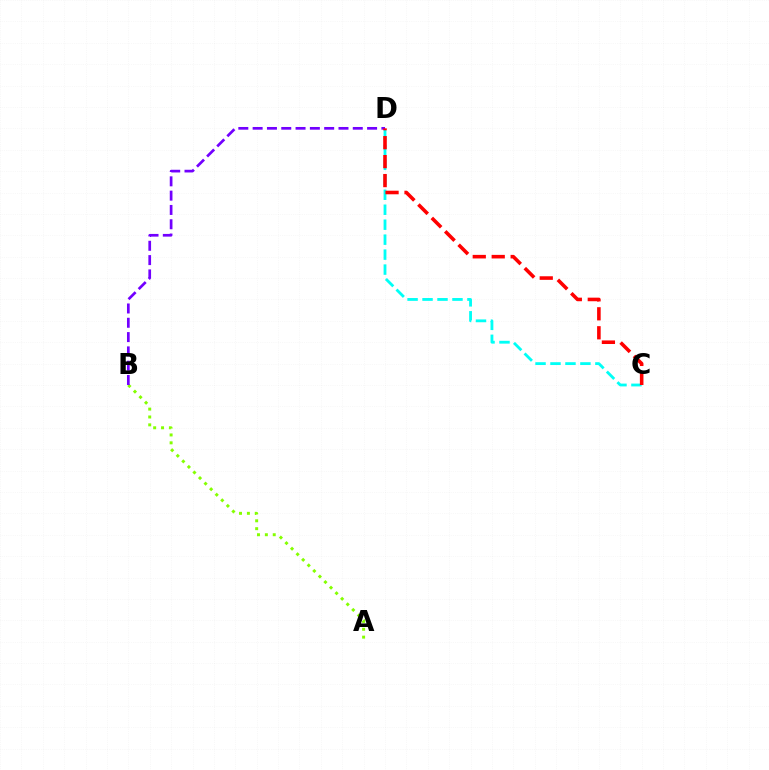{('A', 'B'): [{'color': '#84ff00', 'line_style': 'dotted', 'thickness': 2.14}], ('C', 'D'): [{'color': '#00fff6', 'line_style': 'dashed', 'thickness': 2.03}, {'color': '#ff0000', 'line_style': 'dashed', 'thickness': 2.58}], ('B', 'D'): [{'color': '#7200ff', 'line_style': 'dashed', 'thickness': 1.94}]}